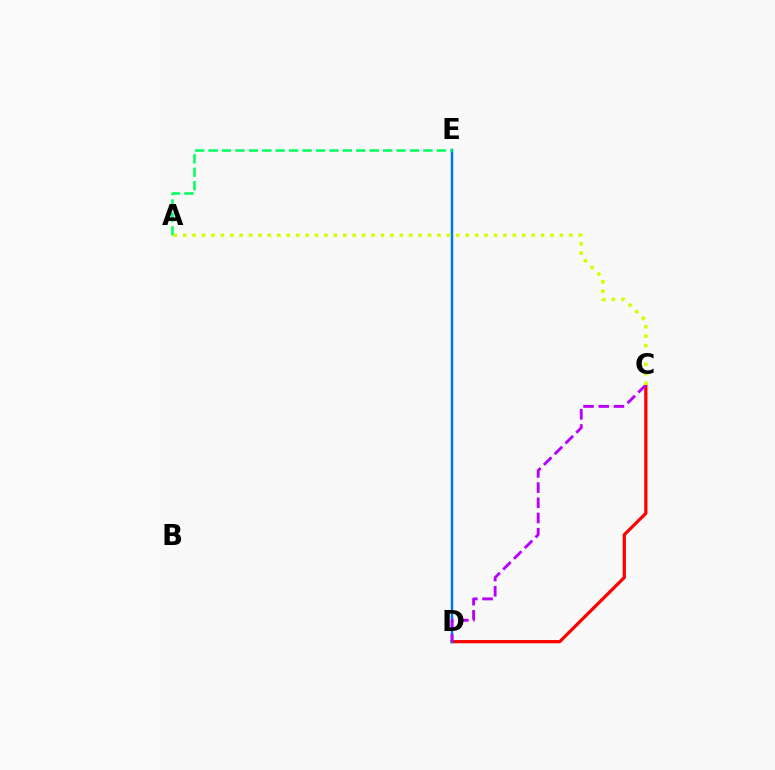{('C', 'D'): [{'color': '#ff0000', 'line_style': 'solid', 'thickness': 2.32}, {'color': '#b900ff', 'line_style': 'dashed', 'thickness': 2.07}], ('D', 'E'): [{'color': '#0074ff', 'line_style': 'solid', 'thickness': 1.79}], ('A', 'E'): [{'color': '#00ff5c', 'line_style': 'dashed', 'thickness': 1.82}], ('A', 'C'): [{'color': '#d1ff00', 'line_style': 'dotted', 'thickness': 2.56}]}